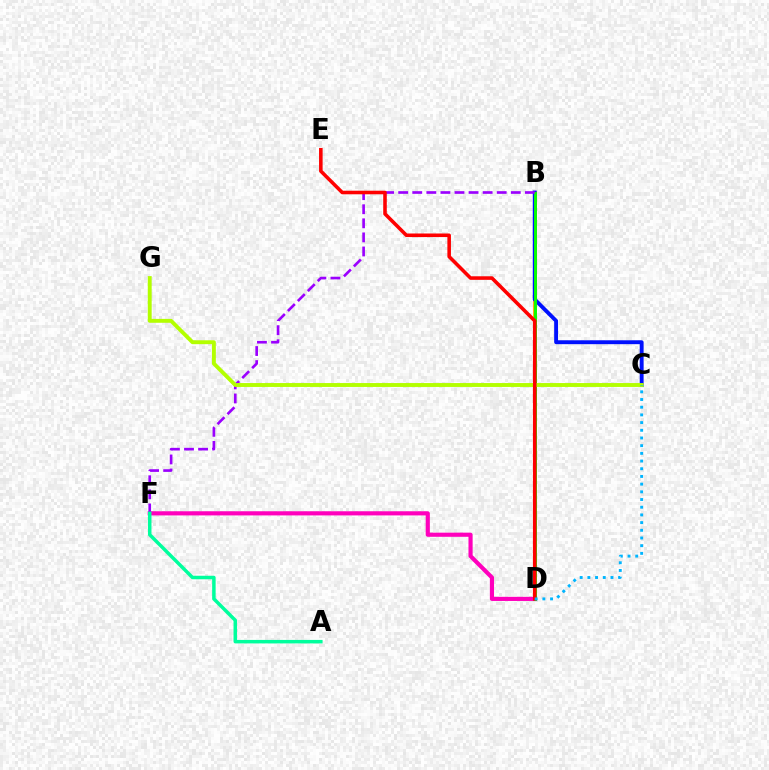{('B', 'D'): [{'color': '#ffa500', 'line_style': 'solid', 'thickness': 2.77}, {'color': '#08ff00', 'line_style': 'solid', 'thickness': 2.1}], ('B', 'C'): [{'color': '#0010ff', 'line_style': 'solid', 'thickness': 2.8}], ('D', 'F'): [{'color': '#ff00bd', 'line_style': 'solid', 'thickness': 2.99}], ('B', 'F'): [{'color': '#9b00ff', 'line_style': 'dashed', 'thickness': 1.91}], ('A', 'F'): [{'color': '#00ff9d', 'line_style': 'solid', 'thickness': 2.51}], ('C', 'G'): [{'color': '#b3ff00', 'line_style': 'solid', 'thickness': 2.8}], ('D', 'E'): [{'color': '#ff0000', 'line_style': 'solid', 'thickness': 2.57}], ('C', 'D'): [{'color': '#00b5ff', 'line_style': 'dotted', 'thickness': 2.09}]}